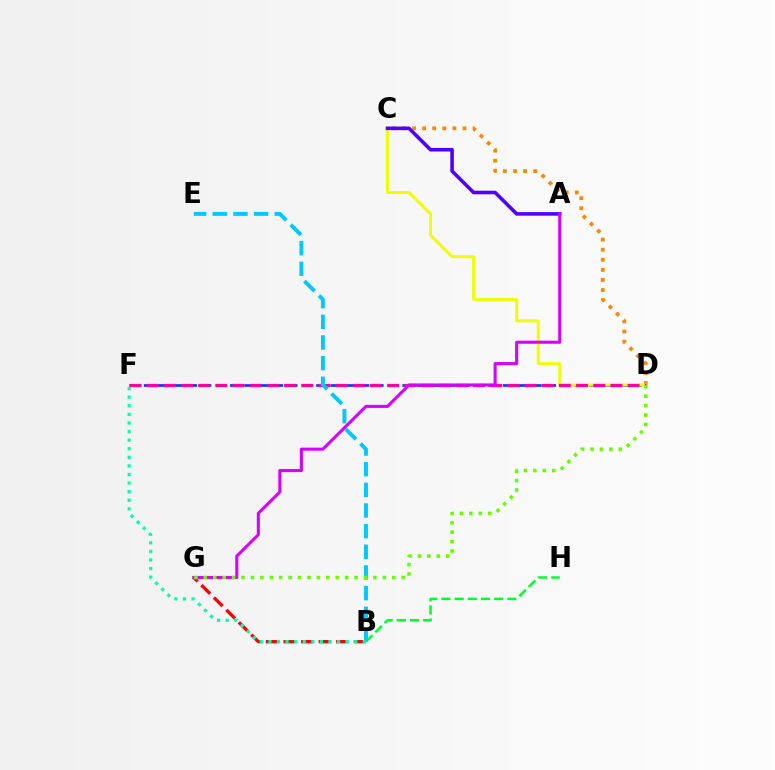{('B', 'G'): [{'color': '#ff0000', 'line_style': 'dashed', 'thickness': 2.39}], ('D', 'F'): [{'color': '#003fff', 'line_style': 'dashed', 'thickness': 1.95}, {'color': '#ff00a0', 'line_style': 'dashed', 'thickness': 2.33}], ('C', 'D'): [{'color': '#ff8800', 'line_style': 'dotted', 'thickness': 2.74}, {'color': '#eeff00', 'line_style': 'solid', 'thickness': 2.1}], ('B', 'H'): [{'color': '#00ff27', 'line_style': 'dashed', 'thickness': 1.79}], ('B', 'E'): [{'color': '#00c7ff', 'line_style': 'dashed', 'thickness': 2.81}], ('A', 'C'): [{'color': '#4f00ff', 'line_style': 'solid', 'thickness': 2.58}], ('A', 'G'): [{'color': '#d600ff', 'line_style': 'solid', 'thickness': 2.21}], ('B', 'F'): [{'color': '#00ffaf', 'line_style': 'dotted', 'thickness': 2.33}], ('D', 'G'): [{'color': '#66ff00', 'line_style': 'dotted', 'thickness': 2.56}]}